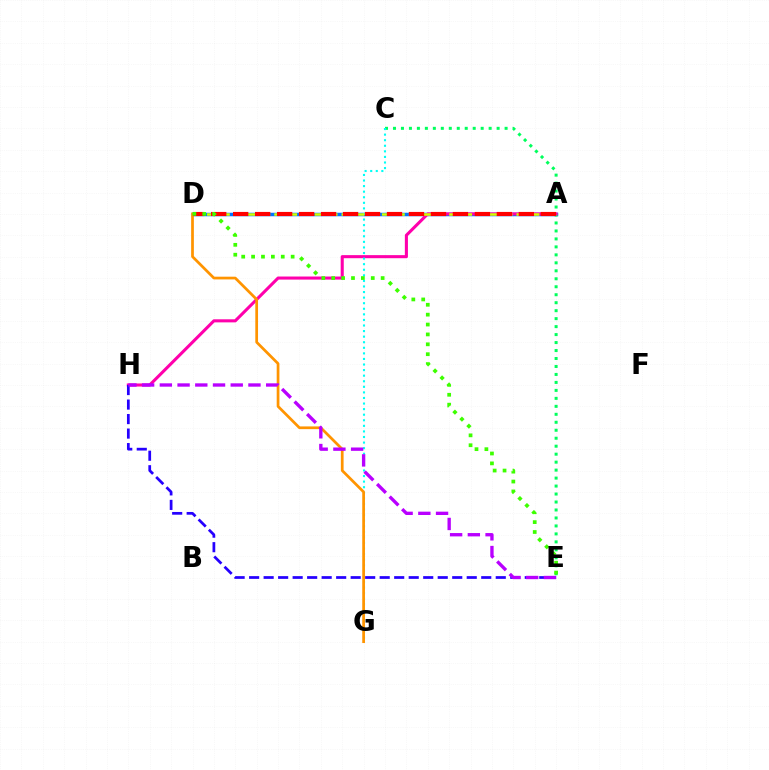{('A', 'D'): [{'color': '#0074ff', 'line_style': 'solid', 'thickness': 2.52}, {'color': '#d1ff00', 'line_style': 'dashed', 'thickness': 1.83}, {'color': '#ff0000', 'line_style': 'dashed', 'thickness': 2.99}], ('C', 'E'): [{'color': '#00ff5c', 'line_style': 'dotted', 'thickness': 2.17}], ('A', 'H'): [{'color': '#ff00ac', 'line_style': 'solid', 'thickness': 2.21}], ('C', 'G'): [{'color': '#00fff6', 'line_style': 'dotted', 'thickness': 1.51}], ('D', 'G'): [{'color': '#ff9400', 'line_style': 'solid', 'thickness': 1.96}], ('D', 'E'): [{'color': '#3dff00', 'line_style': 'dotted', 'thickness': 2.69}], ('E', 'H'): [{'color': '#2500ff', 'line_style': 'dashed', 'thickness': 1.97}, {'color': '#b900ff', 'line_style': 'dashed', 'thickness': 2.41}]}